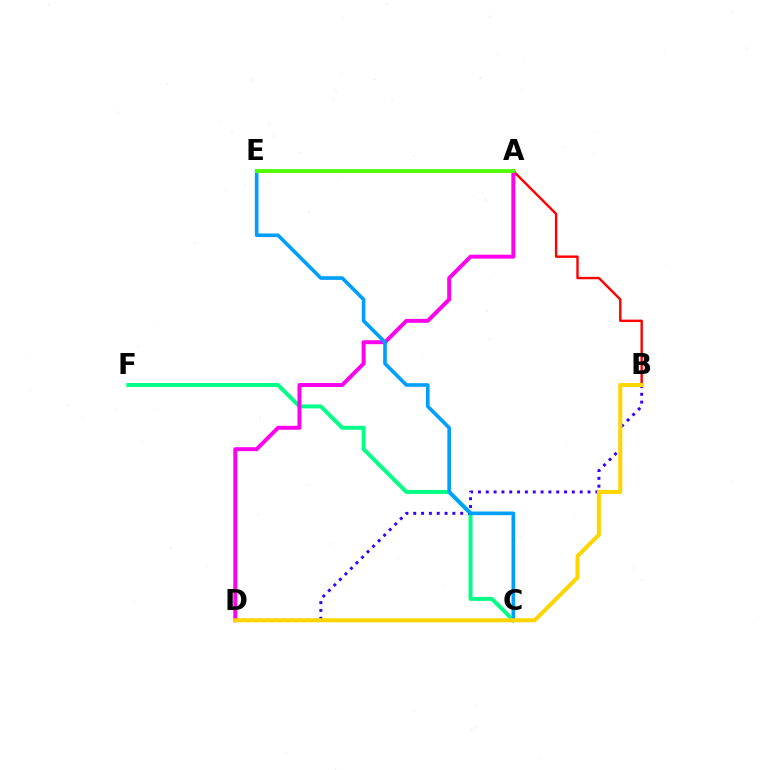{('B', 'E'): [{'color': '#ff0000', 'line_style': 'solid', 'thickness': 1.73}], ('C', 'F'): [{'color': '#00ff86', 'line_style': 'solid', 'thickness': 2.85}], ('A', 'D'): [{'color': '#ff00ed', 'line_style': 'solid', 'thickness': 2.84}], ('B', 'D'): [{'color': '#3700ff', 'line_style': 'dotted', 'thickness': 2.13}, {'color': '#ffd500', 'line_style': 'solid', 'thickness': 2.9}], ('C', 'E'): [{'color': '#009eff', 'line_style': 'solid', 'thickness': 2.61}], ('A', 'E'): [{'color': '#4fff00', 'line_style': 'solid', 'thickness': 2.74}]}